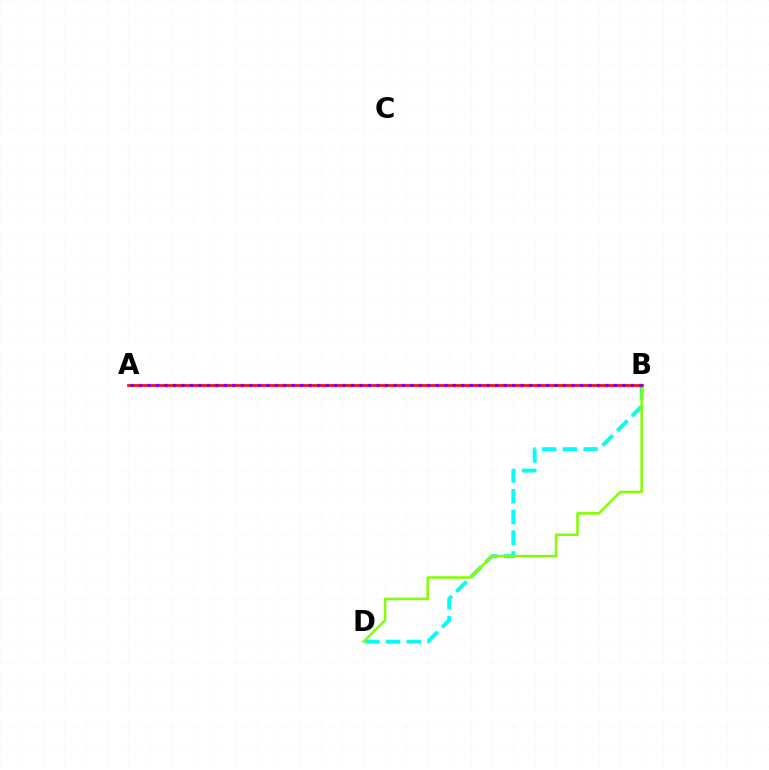{('B', 'D'): [{'color': '#00fff6', 'line_style': 'dashed', 'thickness': 2.82}, {'color': '#84ff00', 'line_style': 'solid', 'thickness': 1.83}], ('A', 'B'): [{'color': '#ff0000', 'line_style': 'solid', 'thickness': 1.9}, {'color': '#7200ff', 'line_style': 'dotted', 'thickness': 2.3}]}